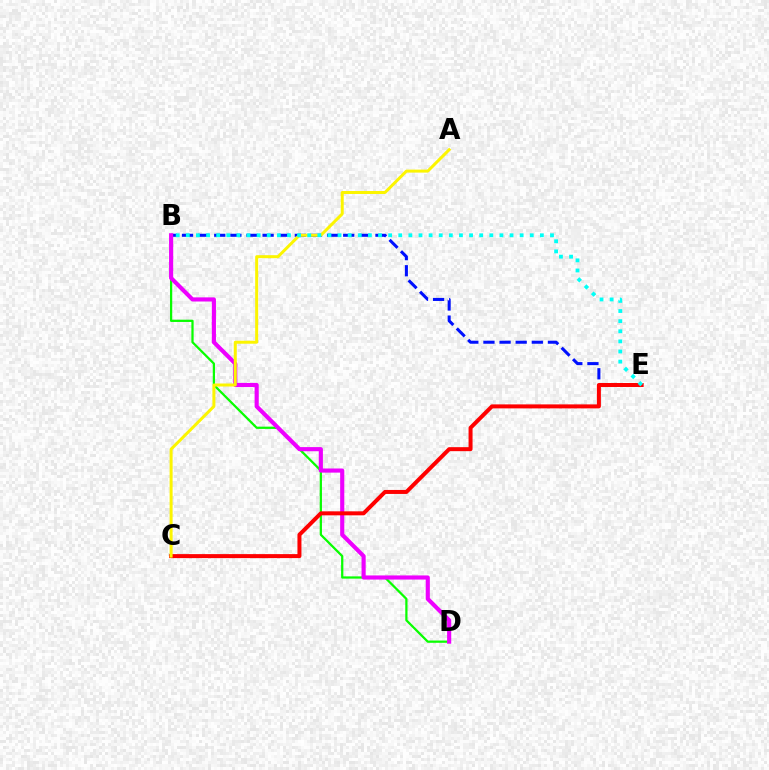{('B', 'D'): [{'color': '#08ff00', 'line_style': 'solid', 'thickness': 1.62}, {'color': '#ee00ff', 'line_style': 'solid', 'thickness': 2.97}], ('B', 'E'): [{'color': '#0010ff', 'line_style': 'dashed', 'thickness': 2.19}, {'color': '#00fff6', 'line_style': 'dotted', 'thickness': 2.75}], ('C', 'E'): [{'color': '#ff0000', 'line_style': 'solid', 'thickness': 2.88}], ('A', 'C'): [{'color': '#fcf500', 'line_style': 'solid', 'thickness': 2.15}]}